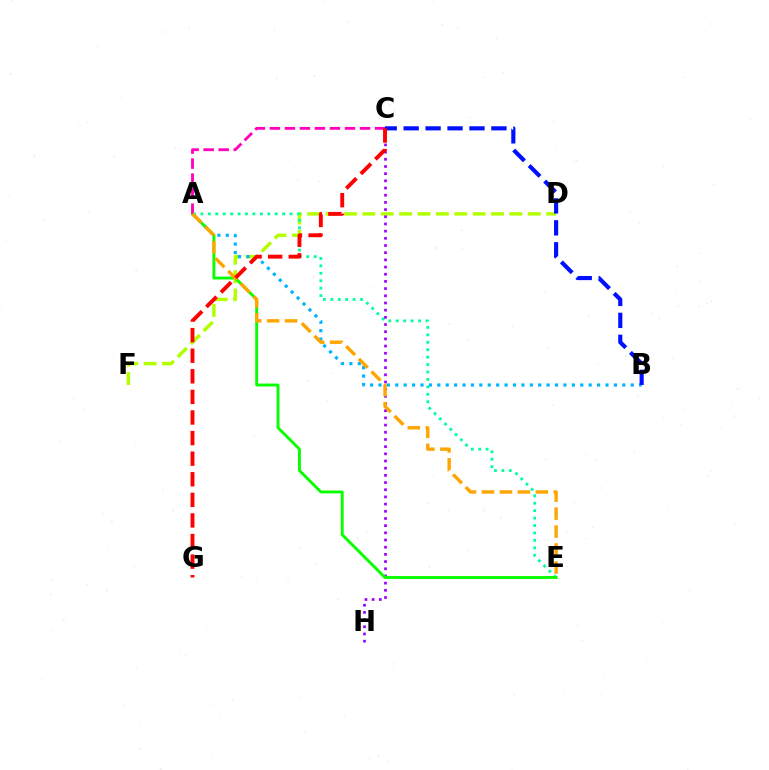{('D', 'F'): [{'color': '#b3ff00', 'line_style': 'dashed', 'thickness': 2.5}], ('A', 'E'): [{'color': '#00ff9d', 'line_style': 'dotted', 'thickness': 2.02}, {'color': '#08ff00', 'line_style': 'solid', 'thickness': 2.07}, {'color': '#ffa500', 'line_style': 'dashed', 'thickness': 2.44}], ('A', 'B'): [{'color': '#00b5ff', 'line_style': 'dotted', 'thickness': 2.28}], ('B', 'C'): [{'color': '#0010ff', 'line_style': 'dashed', 'thickness': 2.98}], ('C', 'H'): [{'color': '#9b00ff', 'line_style': 'dotted', 'thickness': 1.95}], ('A', 'C'): [{'color': '#ff00bd', 'line_style': 'dashed', 'thickness': 2.04}], ('C', 'G'): [{'color': '#ff0000', 'line_style': 'dashed', 'thickness': 2.8}]}